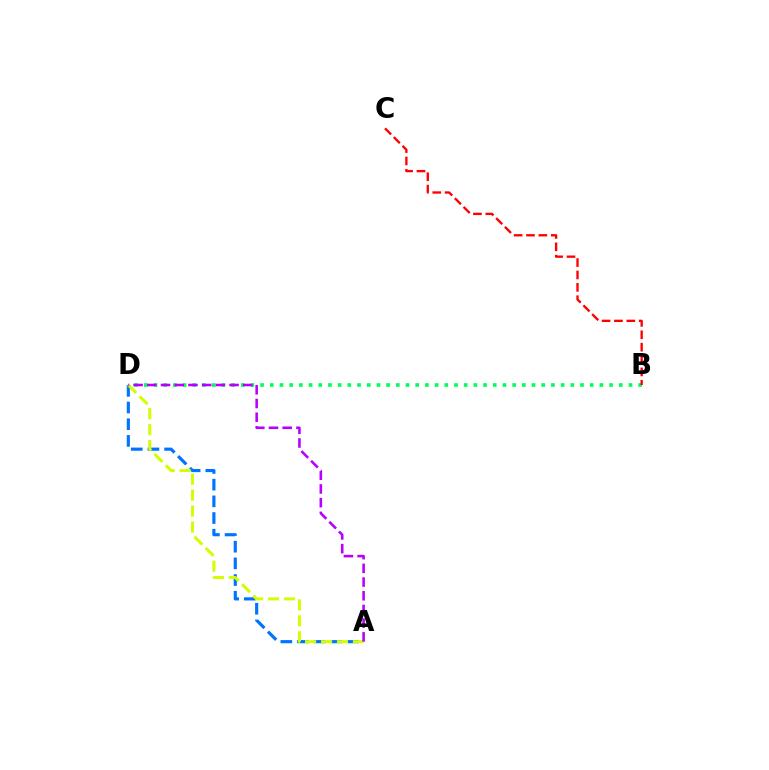{('A', 'D'): [{'color': '#0074ff', 'line_style': 'dashed', 'thickness': 2.27}, {'color': '#d1ff00', 'line_style': 'dashed', 'thickness': 2.17}, {'color': '#b900ff', 'line_style': 'dashed', 'thickness': 1.86}], ('B', 'D'): [{'color': '#00ff5c', 'line_style': 'dotted', 'thickness': 2.63}], ('B', 'C'): [{'color': '#ff0000', 'line_style': 'dashed', 'thickness': 1.68}]}